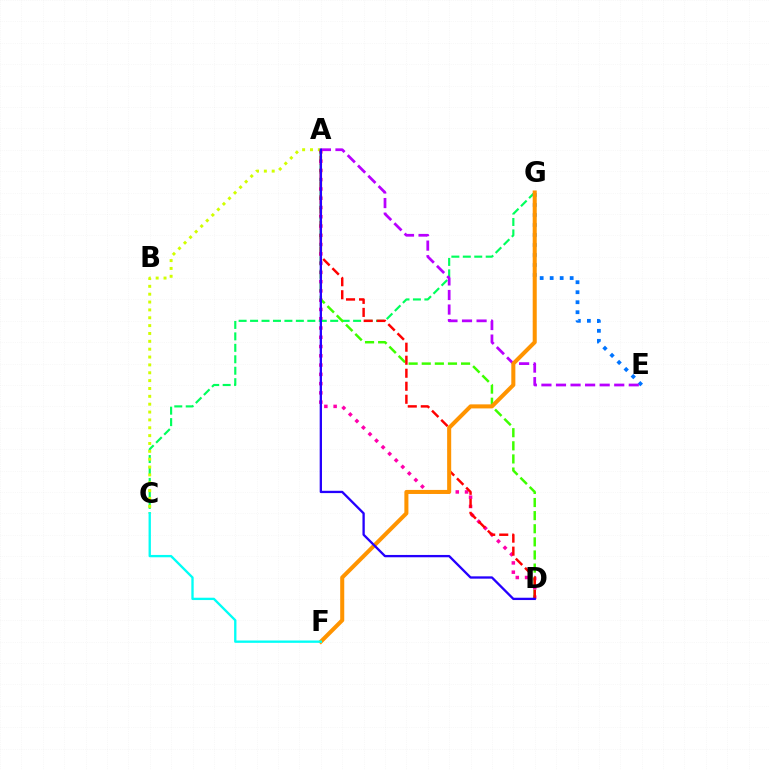{('A', 'D'): [{'color': '#ff00ac', 'line_style': 'dotted', 'thickness': 2.52}, {'color': '#3dff00', 'line_style': 'dashed', 'thickness': 1.78}, {'color': '#ff0000', 'line_style': 'dashed', 'thickness': 1.77}, {'color': '#2500ff', 'line_style': 'solid', 'thickness': 1.67}], ('C', 'G'): [{'color': '#00ff5c', 'line_style': 'dashed', 'thickness': 1.56}], ('E', 'G'): [{'color': '#0074ff', 'line_style': 'dotted', 'thickness': 2.72}], ('A', 'C'): [{'color': '#d1ff00', 'line_style': 'dotted', 'thickness': 2.13}], ('A', 'E'): [{'color': '#b900ff', 'line_style': 'dashed', 'thickness': 1.98}], ('F', 'G'): [{'color': '#ff9400', 'line_style': 'solid', 'thickness': 2.91}], ('C', 'F'): [{'color': '#00fff6', 'line_style': 'solid', 'thickness': 1.68}]}